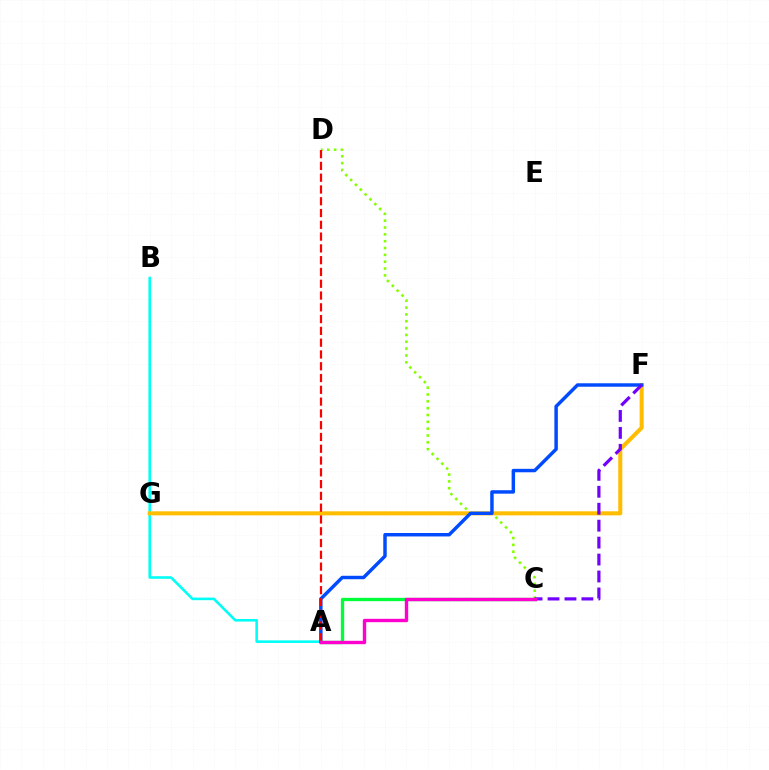{('A', 'B'): [{'color': '#00fff6', 'line_style': 'solid', 'thickness': 1.86}], ('F', 'G'): [{'color': '#ffbd00', 'line_style': 'solid', 'thickness': 2.92}], ('C', 'D'): [{'color': '#84ff00', 'line_style': 'dotted', 'thickness': 1.86}], ('A', 'F'): [{'color': '#004bff', 'line_style': 'solid', 'thickness': 2.49}], ('A', 'D'): [{'color': '#ff0000', 'line_style': 'dashed', 'thickness': 1.6}], ('A', 'C'): [{'color': '#00ff39', 'line_style': 'solid', 'thickness': 2.39}, {'color': '#ff00cf', 'line_style': 'solid', 'thickness': 2.43}], ('C', 'F'): [{'color': '#7200ff', 'line_style': 'dashed', 'thickness': 2.3}]}